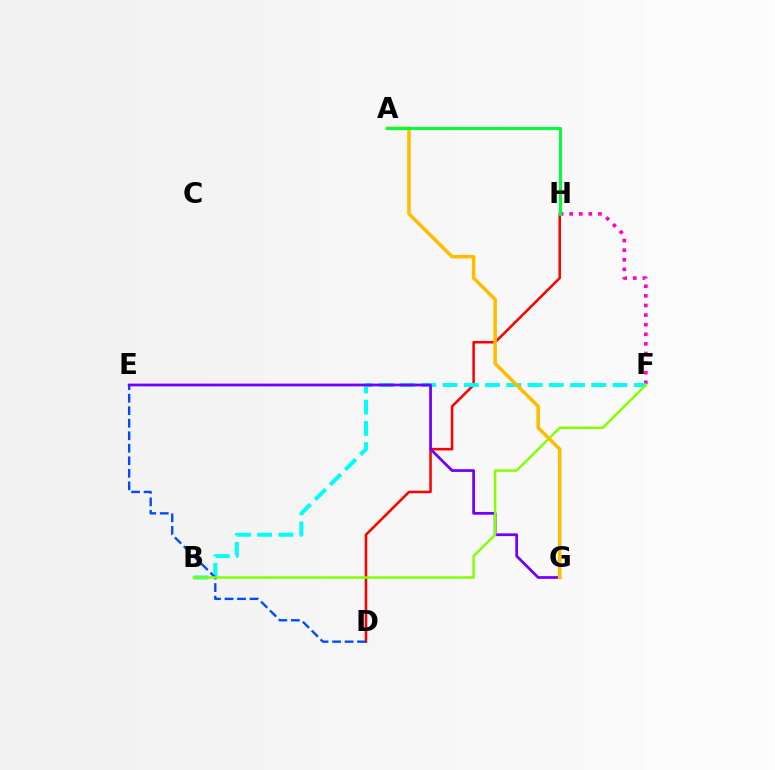{('F', 'H'): [{'color': '#ff00cf', 'line_style': 'dotted', 'thickness': 2.61}], ('D', 'H'): [{'color': '#ff0000', 'line_style': 'solid', 'thickness': 1.83}], ('B', 'F'): [{'color': '#00fff6', 'line_style': 'dashed', 'thickness': 2.89}, {'color': '#84ff00', 'line_style': 'solid', 'thickness': 1.77}], ('D', 'E'): [{'color': '#004bff', 'line_style': 'dashed', 'thickness': 1.7}], ('E', 'G'): [{'color': '#7200ff', 'line_style': 'solid', 'thickness': 1.98}], ('A', 'G'): [{'color': '#ffbd00', 'line_style': 'solid', 'thickness': 2.56}], ('A', 'H'): [{'color': '#00ff39', 'line_style': 'solid', 'thickness': 2.2}]}